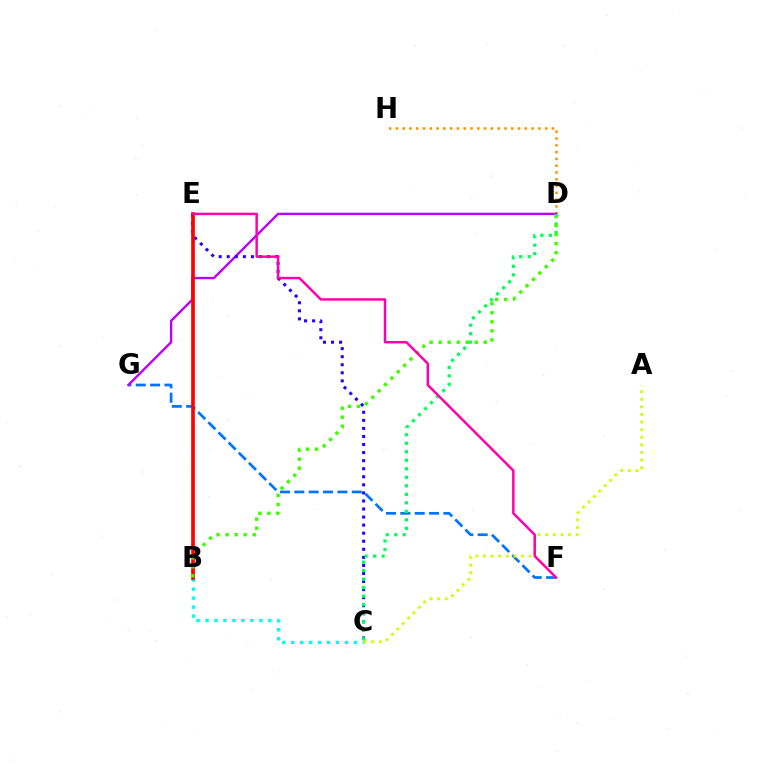{('F', 'G'): [{'color': '#0074ff', 'line_style': 'dashed', 'thickness': 1.95}], ('D', 'H'): [{'color': '#ff9400', 'line_style': 'dotted', 'thickness': 1.84}], ('D', 'G'): [{'color': '#b900ff', 'line_style': 'solid', 'thickness': 1.69}], ('B', 'C'): [{'color': '#00fff6', 'line_style': 'dotted', 'thickness': 2.44}], ('A', 'C'): [{'color': '#d1ff00', 'line_style': 'dotted', 'thickness': 2.07}], ('C', 'E'): [{'color': '#2500ff', 'line_style': 'dotted', 'thickness': 2.19}], ('C', 'D'): [{'color': '#00ff5c', 'line_style': 'dotted', 'thickness': 2.31}], ('B', 'E'): [{'color': '#ff0000', 'line_style': 'solid', 'thickness': 2.65}], ('B', 'D'): [{'color': '#3dff00', 'line_style': 'dotted', 'thickness': 2.45}], ('E', 'F'): [{'color': '#ff00ac', 'line_style': 'solid', 'thickness': 1.79}]}